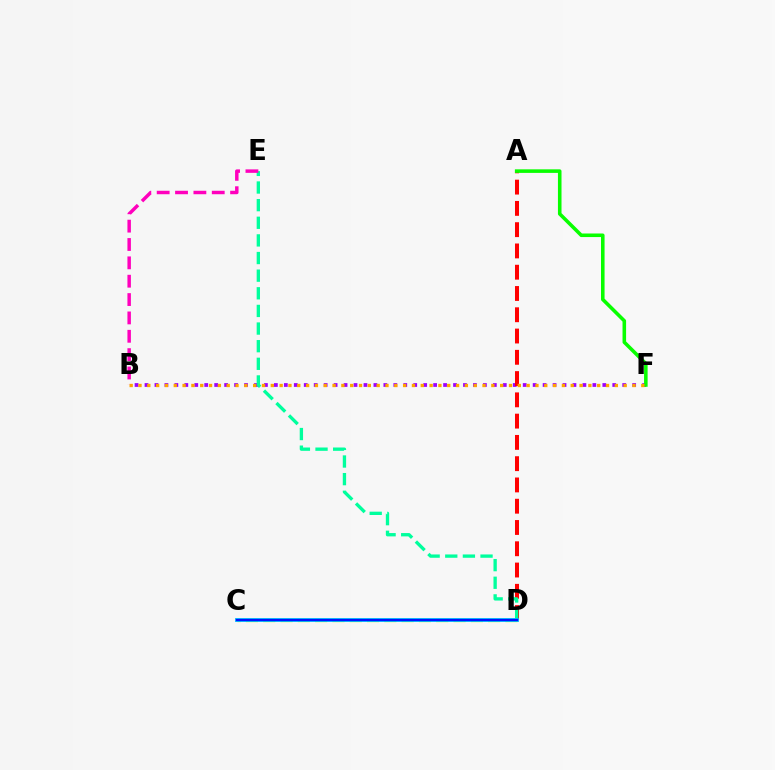{('C', 'D'): [{'color': '#b3ff00', 'line_style': 'dashed', 'thickness': 2.35}, {'color': '#00b5ff', 'line_style': 'solid', 'thickness': 2.75}, {'color': '#0010ff', 'line_style': 'solid', 'thickness': 1.54}], ('B', 'F'): [{'color': '#9b00ff', 'line_style': 'dotted', 'thickness': 2.7}, {'color': '#ffa500', 'line_style': 'dotted', 'thickness': 2.4}], ('A', 'D'): [{'color': '#ff0000', 'line_style': 'dashed', 'thickness': 2.89}], ('D', 'E'): [{'color': '#00ff9d', 'line_style': 'dashed', 'thickness': 2.39}], ('A', 'F'): [{'color': '#08ff00', 'line_style': 'solid', 'thickness': 2.57}], ('B', 'E'): [{'color': '#ff00bd', 'line_style': 'dashed', 'thickness': 2.49}]}